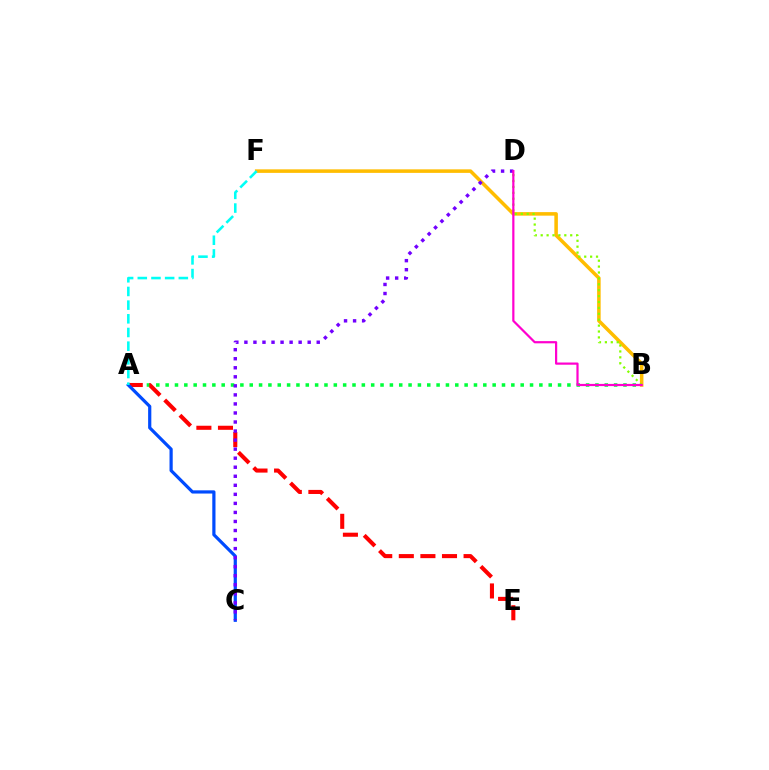{('A', 'B'): [{'color': '#00ff39', 'line_style': 'dotted', 'thickness': 2.54}], ('A', 'E'): [{'color': '#ff0000', 'line_style': 'dashed', 'thickness': 2.93}], ('A', 'C'): [{'color': '#004bff', 'line_style': 'solid', 'thickness': 2.31}], ('B', 'F'): [{'color': '#ffbd00', 'line_style': 'solid', 'thickness': 2.55}], ('B', 'D'): [{'color': '#84ff00', 'line_style': 'dotted', 'thickness': 1.6}, {'color': '#ff00cf', 'line_style': 'solid', 'thickness': 1.59}], ('C', 'D'): [{'color': '#7200ff', 'line_style': 'dotted', 'thickness': 2.46}], ('A', 'F'): [{'color': '#00fff6', 'line_style': 'dashed', 'thickness': 1.86}]}